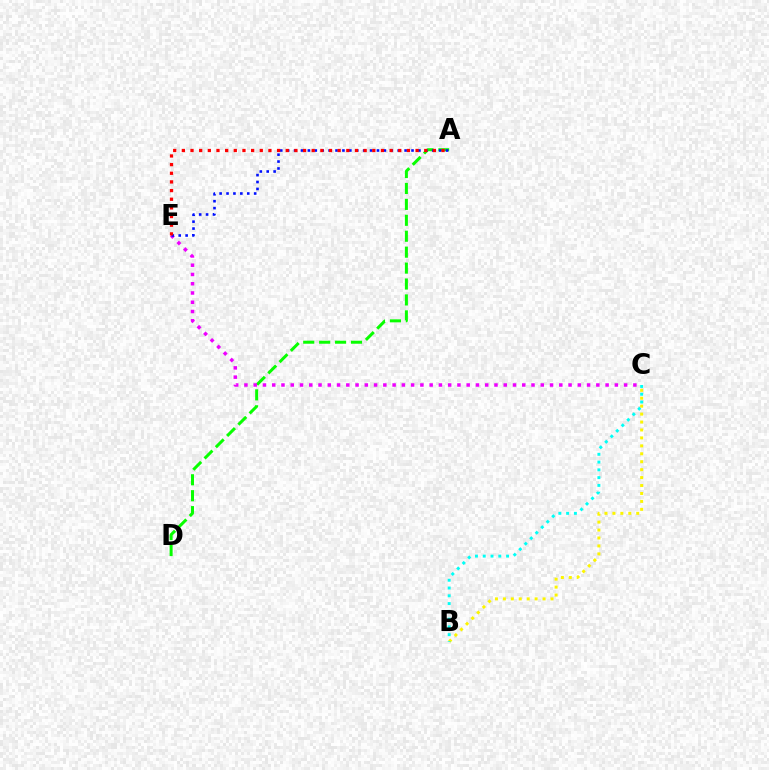{('A', 'D'): [{'color': '#08ff00', 'line_style': 'dashed', 'thickness': 2.16}], ('B', 'C'): [{'color': '#fcf500', 'line_style': 'dotted', 'thickness': 2.16}, {'color': '#00fff6', 'line_style': 'dotted', 'thickness': 2.11}], ('C', 'E'): [{'color': '#ee00ff', 'line_style': 'dotted', 'thickness': 2.52}], ('A', 'E'): [{'color': '#0010ff', 'line_style': 'dotted', 'thickness': 1.88}, {'color': '#ff0000', 'line_style': 'dotted', 'thickness': 2.35}]}